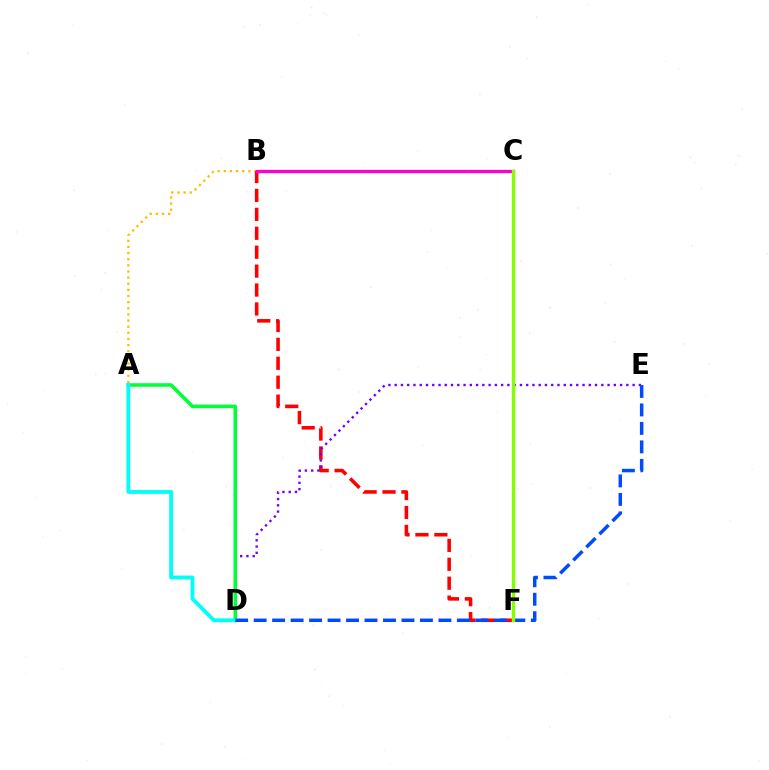{('A', 'B'): [{'color': '#ffbd00', 'line_style': 'dotted', 'thickness': 1.67}], ('B', 'F'): [{'color': '#ff0000', 'line_style': 'dashed', 'thickness': 2.57}], ('D', 'E'): [{'color': '#7200ff', 'line_style': 'dotted', 'thickness': 1.7}, {'color': '#004bff', 'line_style': 'dashed', 'thickness': 2.51}], ('A', 'D'): [{'color': '#00ff39', 'line_style': 'solid', 'thickness': 2.58}, {'color': '#00fff6', 'line_style': 'solid', 'thickness': 2.76}], ('B', 'C'): [{'color': '#ff00cf', 'line_style': 'solid', 'thickness': 2.36}], ('C', 'F'): [{'color': '#84ff00', 'line_style': 'solid', 'thickness': 2.42}]}